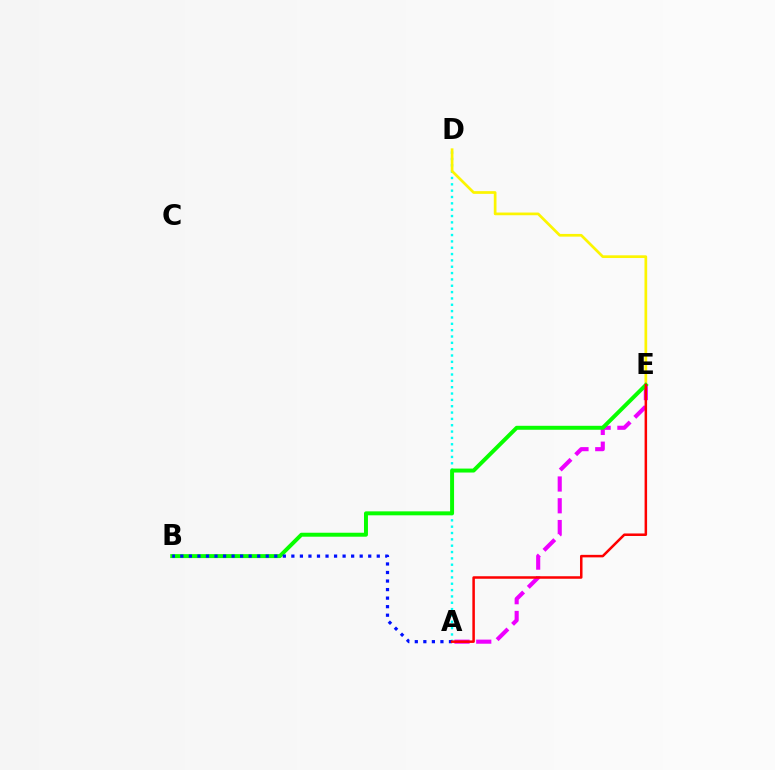{('A', 'D'): [{'color': '#00fff6', 'line_style': 'dotted', 'thickness': 1.72}], ('A', 'E'): [{'color': '#ee00ff', 'line_style': 'dashed', 'thickness': 2.96}, {'color': '#ff0000', 'line_style': 'solid', 'thickness': 1.81}], ('D', 'E'): [{'color': '#fcf500', 'line_style': 'solid', 'thickness': 1.95}], ('B', 'E'): [{'color': '#08ff00', 'line_style': 'solid', 'thickness': 2.85}], ('A', 'B'): [{'color': '#0010ff', 'line_style': 'dotted', 'thickness': 2.32}]}